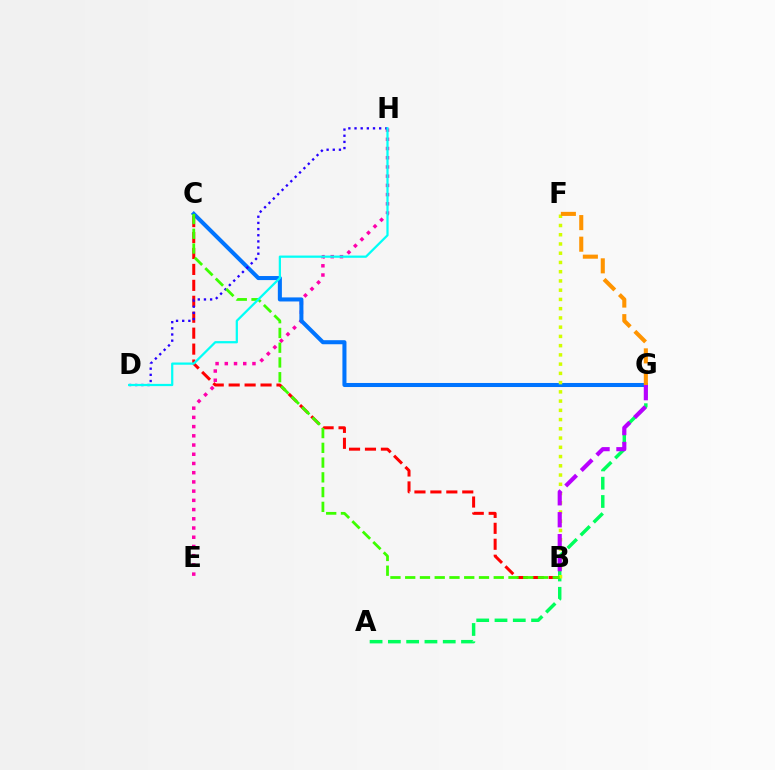{('A', 'G'): [{'color': '#00ff5c', 'line_style': 'dashed', 'thickness': 2.48}], ('E', 'H'): [{'color': '#ff00ac', 'line_style': 'dotted', 'thickness': 2.5}], ('C', 'G'): [{'color': '#0074ff', 'line_style': 'solid', 'thickness': 2.92}], ('B', 'C'): [{'color': '#ff0000', 'line_style': 'dashed', 'thickness': 2.17}, {'color': '#3dff00', 'line_style': 'dashed', 'thickness': 2.0}], ('B', 'F'): [{'color': '#d1ff00', 'line_style': 'dotted', 'thickness': 2.51}], ('D', 'H'): [{'color': '#2500ff', 'line_style': 'dotted', 'thickness': 1.67}, {'color': '#00fff6', 'line_style': 'solid', 'thickness': 1.61}], ('B', 'G'): [{'color': '#b900ff', 'line_style': 'dashed', 'thickness': 2.98}], ('F', 'G'): [{'color': '#ff9400', 'line_style': 'dashed', 'thickness': 2.93}]}